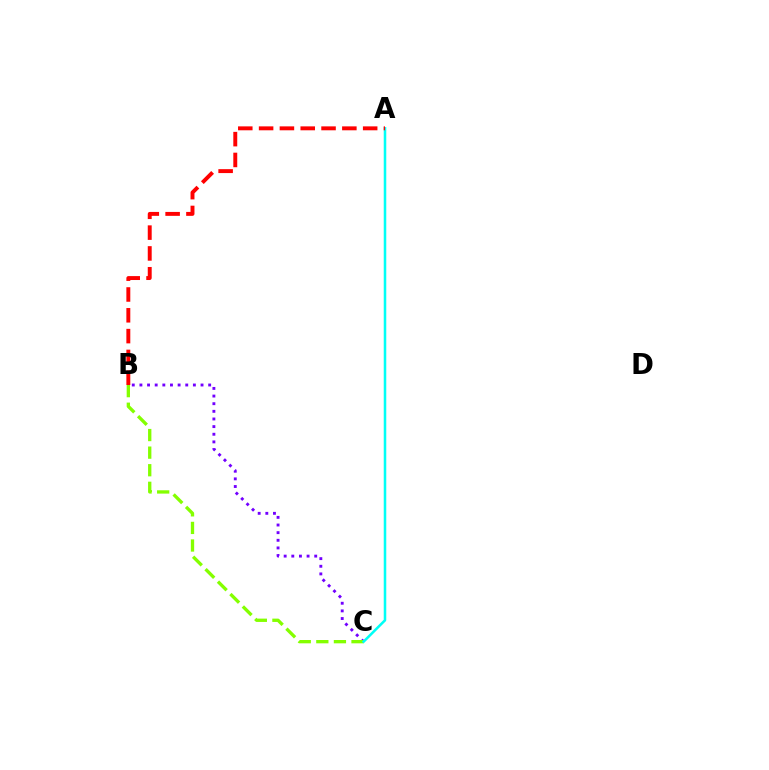{('B', 'C'): [{'color': '#7200ff', 'line_style': 'dotted', 'thickness': 2.08}, {'color': '#84ff00', 'line_style': 'dashed', 'thickness': 2.39}], ('A', 'C'): [{'color': '#00fff6', 'line_style': 'solid', 'thickness': 1.83}], ('A', 'B'): [{'color': '#ff0000', 'line_style': 'dashed', 'thickness': 2.83}]}